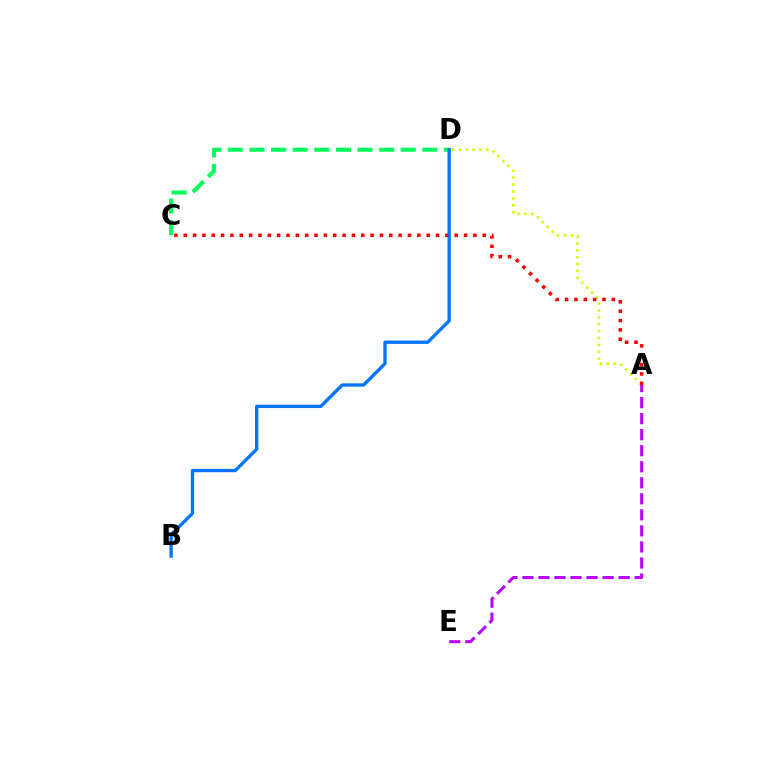{('C', 'D'): [{'color': '#00ff5c', 'line_style': 'dashed', 'thickness': 2.94}], ('A', 'D'): [{'color': '#d1ff00', 'line_style': 'dotted', 'thickness': 1.88}], ('A', 'C'): [{'color': '#ff0000', 'line_style': 'dotted', 'thickness': 2.54}], ('A', 'E'): [{'color': '#b900ff', 'line_style': 'dashed', 'thickness': 2.18}], ('B', 'D'): [{'color': '#0074ff', 'line_style': 'solid', 'thickness': 2.38}]}